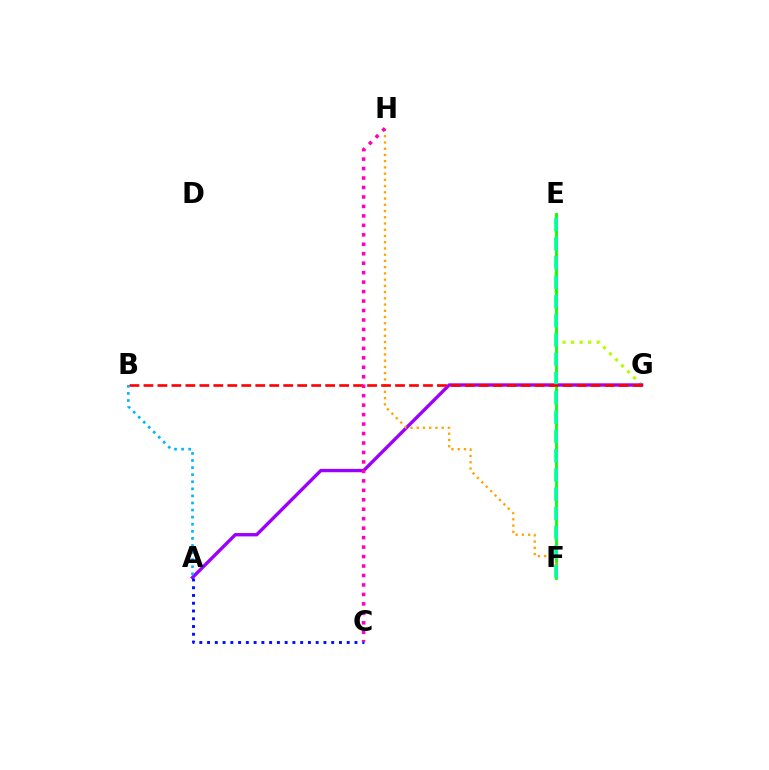{('E', 'G'): [{'color': '#b3ff00', 'line_style': 'dotted', 'thickness': 2.31}], ('A', 'G'): [{'color': '#9b00ff', 'line_style': 'solid', 'thickness': 2.41}], ('E', 'F'): [{'color': '#08ff00', 'line_style': 'solid', 'thickness': 2.0}, {'color': '#00ff9d', 'line_style': 'dashed', 'thickness': 2.62}], ('A', 'B'): [{'color': '#00b5ff', 'line_style': 'dotted', 'thickness': 1.92}], ('F', 'H'): [{'color': '#ffa500', 'line_style': 'dotted', 'thickness': 1.69}], ('A', 'C'): [{'color': '#0010ff', 'line_style': 'dotted', 'thickness': 2.11}], ('B', 'G'): [{'color': '#ff0000', 'line_style': 'dashed', 'thickness': 1.9}], ('C', 'H'): [{'color': '#ff00bd', 'line_style': 'dotted', 'thickness': 2.57}]}